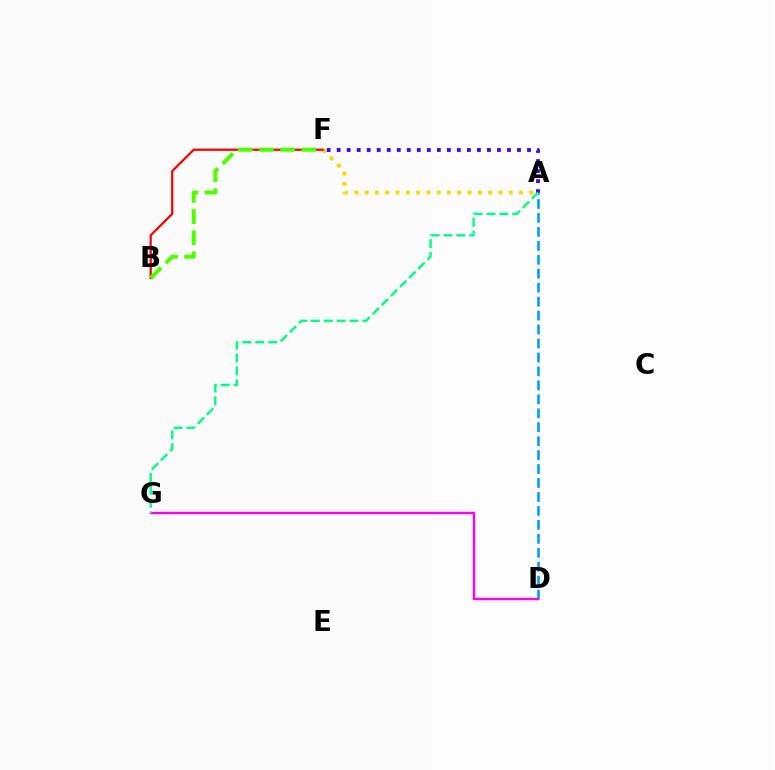{('A', 'F'): [{'color': '#ffd500', 'line_style': 'dotted', 'thickness': 2.8}, {'color': '#3700ff', 'line_style': 'dotted', 'thickness': 2.72}], ('B', 'F'): [{'color': '#ff0000', 'line_style': 'solid', 'thickness': 1.62}, {'color': '#4fff00', 'line_style': 'dashed', 'thickness': 2.87}], ('A', 'D'): [{'color': '#009eff', 'line_style': 'dashed', 'thickness': 1.9}], ('D', 'G'): [{'color': '#ff00ed', 'line_style': 'solid', 'thickness': 1.74}], ('A', 'G'): [{'color': '#00ff86', 'line_style': 'dashed', 'thickness': 1.75}]}